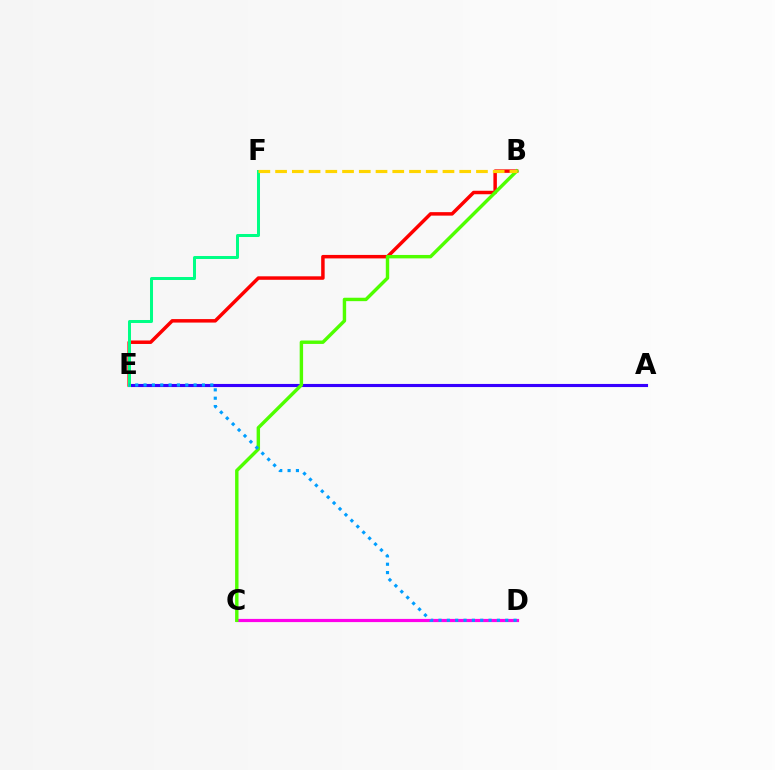{('B', 'E'): [{'color': '#ff0000', 'line_style': 'solid', 'thickness': 2.51}], ('A', 'E'): [{'color': '#3700ff', 'line_style': 'solid', 'thickness': 2.24}], ('E', 'F'): [{'color': '#00ff86', 'line_style': 'solid', 'thickness': 2.17}], ('C', 'D'): [{'color': '#ff00ed', 'line_style': 'solid', 'thickness': 2.3}], ('B', 'C'): [{'color': '#4fff00', 'line_style': 'solid', 'thickness': 2.46}], ('B', 'F'): [{'color': '#ffd500', 'line_style': 'dashed', 'thickness': 2.27}], ('D', 'E'): [{'color': '#009eff', 'line_style': 'dotted', 'thickness': 2.27}]}